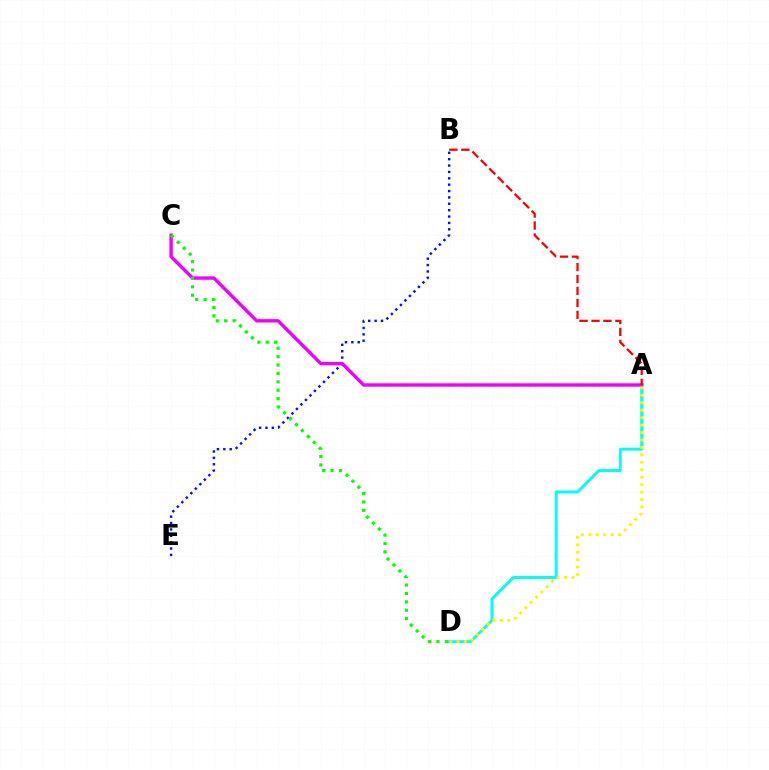{('B', 'E'): [{'color': '#0010ff', 'line_style': 'dotted', 'thickness': 1.73}], ('A', 'D'): [{'color': '#00fff6', 'line_style': 'solid', 'thickness': 2.12}, {'color': '#fcf500', 'line_style': 'dotted', 'thickness': 2.02}], ('A', 'C'): [{'color': '#ee00ff', 'line_style': 'solid', 'thickness': 2.44}], ('A', 'B'): [{'color': '#ff0000', 'line_style': 'dashed', 'thickness': 1.62}], ('C', 'D'): [{'color': '#08ff00', 'line_style': 'dotted', 'thickness': 2.28}]}